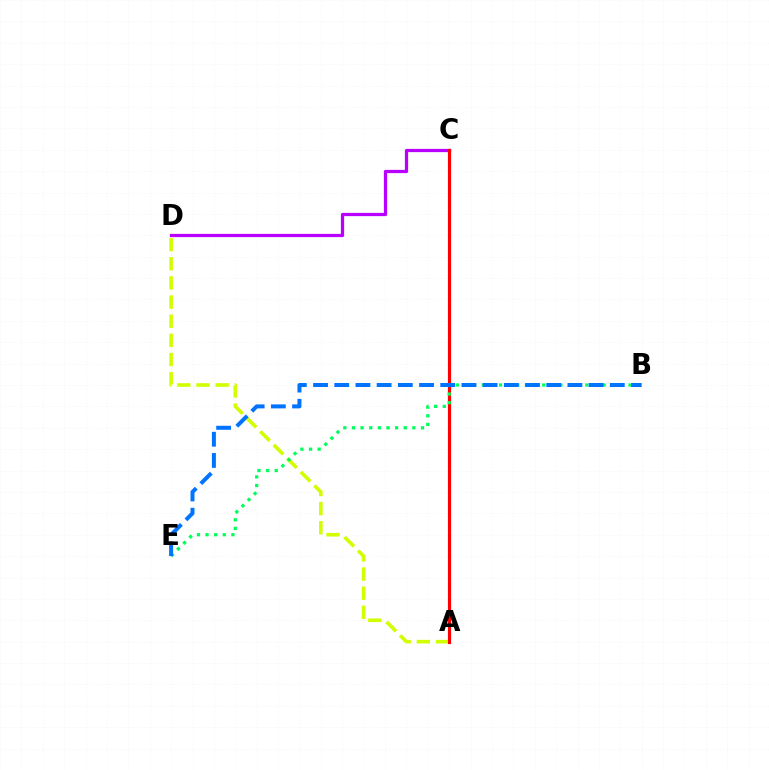{('A', 'D'): [{'color': '#d1ff00', 'line_style': 'dashed', 'thickness': 2.6}], ('C', 'D'): [{'color': '#b900ff', 'line_style': 'solid', 'thickness': 2.34}], ('A', 'C'): [{'color': '#ff0000', 'line_style': 'solid', 'thickness': 2.27}], ('B', 'E'): [{'color': '#00ff5c', 'line_style': 'dotted', 'thickness': 2.34}, {'color': '#0074ff', 'line_style': 'dashed', 'thickness': 2.88}]}